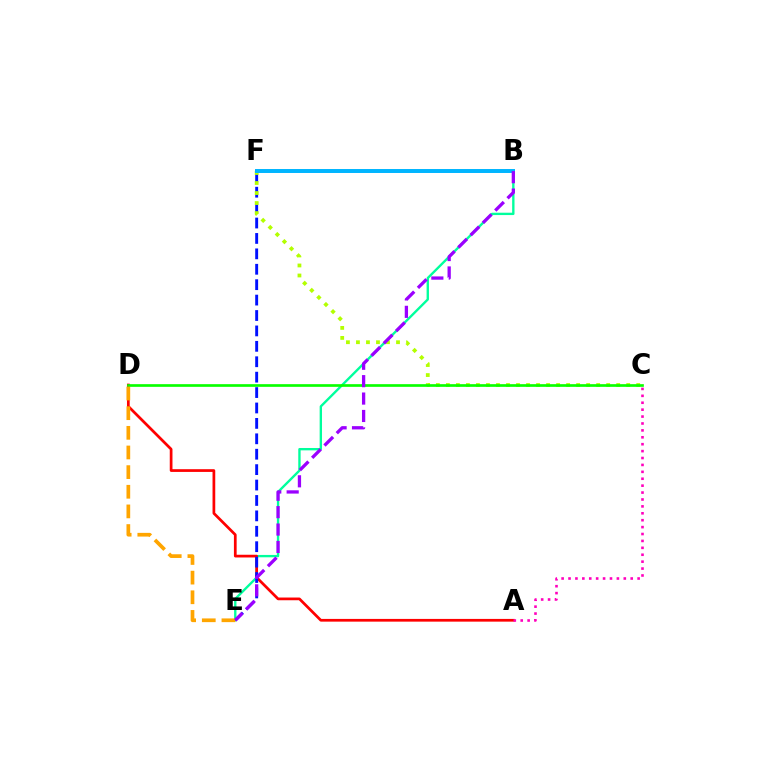{('B', 'E'): [{'color': '#00ff9d', 'line_style': 'solid', 'thickness': 1.7}, {'color': '#9b00ff', 'line_style': 'dashed', 'thickness': 2.36}], ('A', 'D'): [{'color': '#ff0000', 'line_style': 'solid', 'thickness': 1.96}], ('E', 'F'): [{'color': '#0010ff', 'line_style': 'dashed', 'thickness': 2.09}], ('C', 'F'): [{'color': '#b3ff00', 'line_style': 'dotted', 'thickness': 2.72}], ('C', 'D'): [{'color': '#08ff00', 'line_style': 'solid', 'thickness': 1.92}], ('D', 'E'): [{'color': '#ffa500', 'line_style': 'dashed', 'thickness': 2.67}], ('B', 'F'): [{'color': '#00b5ff', 'line_style': 'solid', 'thickness': 2.86}], ('A', 'C'): [{'color': '#ff00bd', 'line_style': 'dotted', 'thickness': 1.88}]}